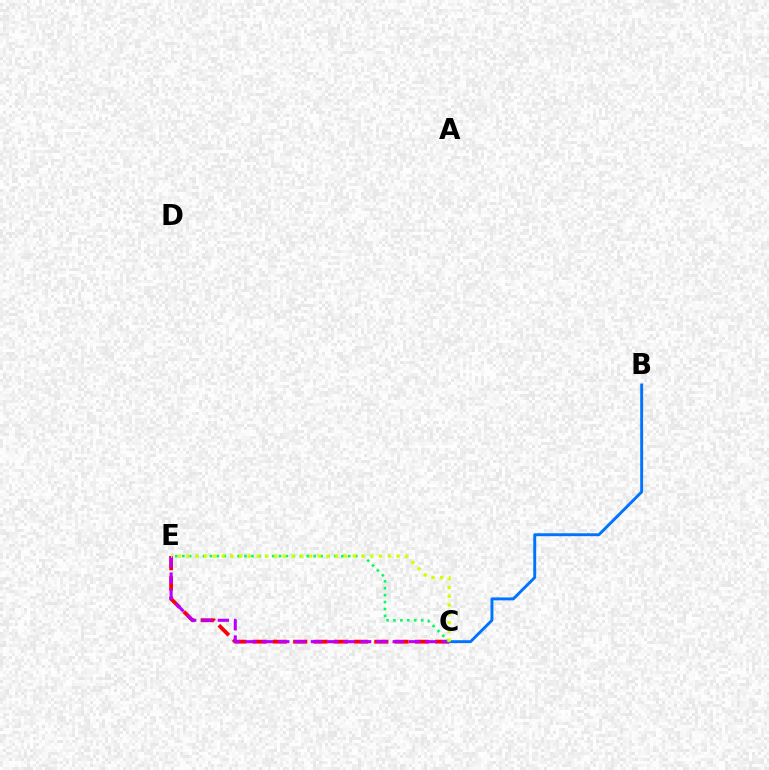{('C', 'E'): [{'color': '#ff0000', 'line_style': 'dashed', 'thickness': 2.76}, {'color': '#b900ff', 'line_style': 'dashed', 'thickness': 2.22}, {'color': '#00ff5c', 'line_style': 'dotted', 'thickness': 1.88}, {'color': '#d1ff00', 'line_style': 'dotted', 'thickness': 2.38}], ('B', 'C'): [{'color': '#0074ff', 'line_style': 'solid', 'thickness': 2.1}]}